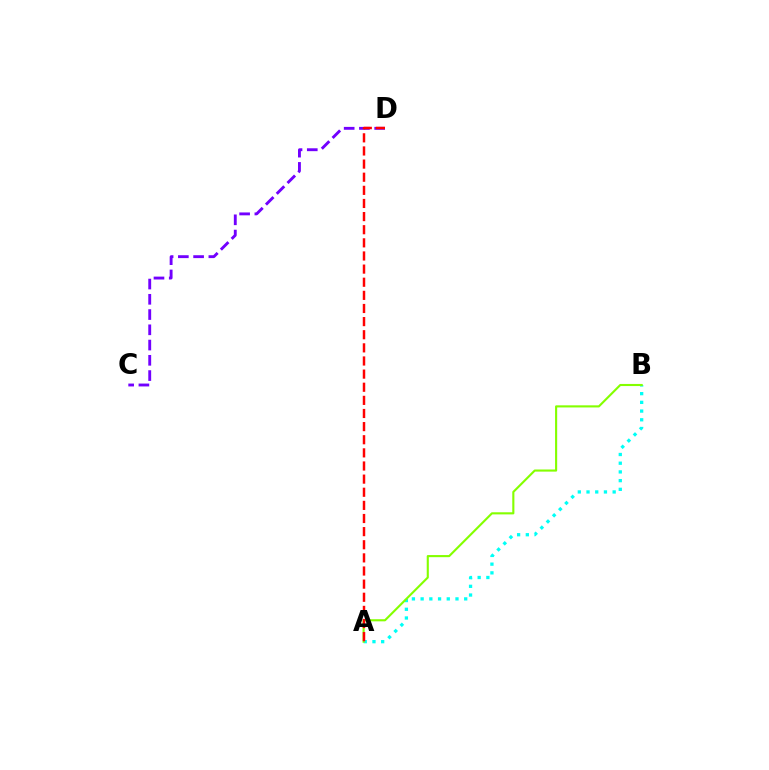{('A', 'B'): [{'color': '#00fff6', 'line_style': 'dotted', 'thickness': 2.37}, {'color': '#84ff00', 'line_style': 'solid', 'thickness': 1.53}], ('C', 'D'): [{'color': '#7200ff', 'line_style': 'dashed', 'thickness': 2.07}], ('A', 'D'): [{'color': '#ff0000', 'line_style': 'dashed', 'thickness': 1.78}]}